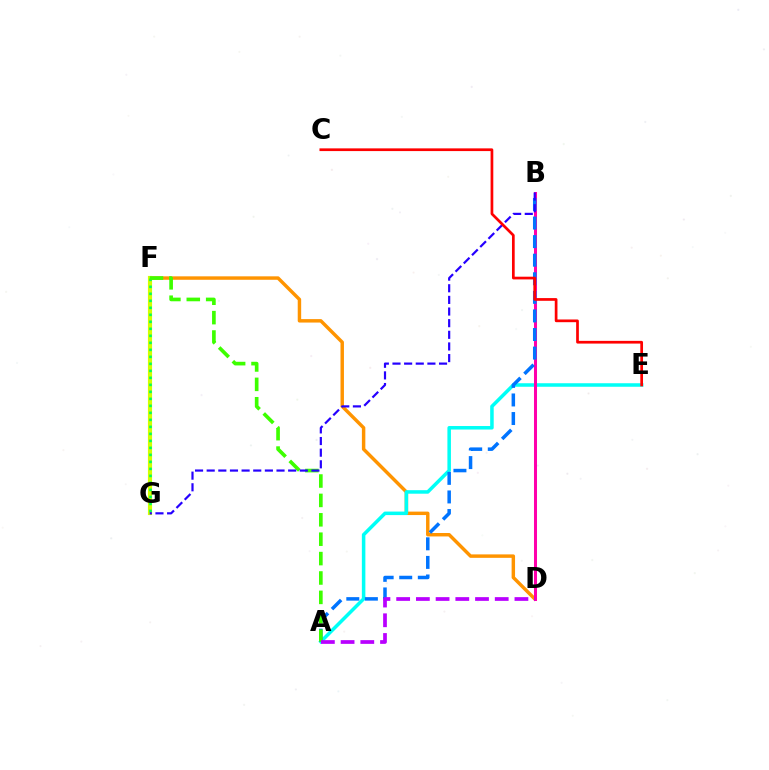{('D', 'F'): [{'color': '#ff9400', 'line_style': 'solid', 'thickness': 2.48}], ('A', 'E'): [{'color': '#00fff6', 'line_style': 'solid', 'thickness': 2.53}], ('F', 'G'): [{'color': '#d1ff00', 'line_style': 'solid', 'thickness': 2.99}, {'color': '#00ff5c', 'line_style': 'dotted', 'thickness': 1.9}], ('B', 'D'): [{'color': '#ff00ac', 'line_style': 'solid', 'thickness': 2.17}], ('A', 'B'): [{'color': '#0074ff', 'line_style': 'dashed', 'thickness': 2.52}], ('A', 'F'): [{'color': '#3dff00', 'line_style': 'dashed', 'thickness': 2.63}], ('B', 'G'): [{'color': '#2500ff', 'line_style': 'dashed', 'thickness': 1.58}], ('A', 'D'): [{'color': '#b900ff', 'line_style': 'dashed', 'thickness': 2.68}], ('C', 'E'): [{'color': '#ff0000', 'line_style': 'solid', 'thickness': 1.95}]}